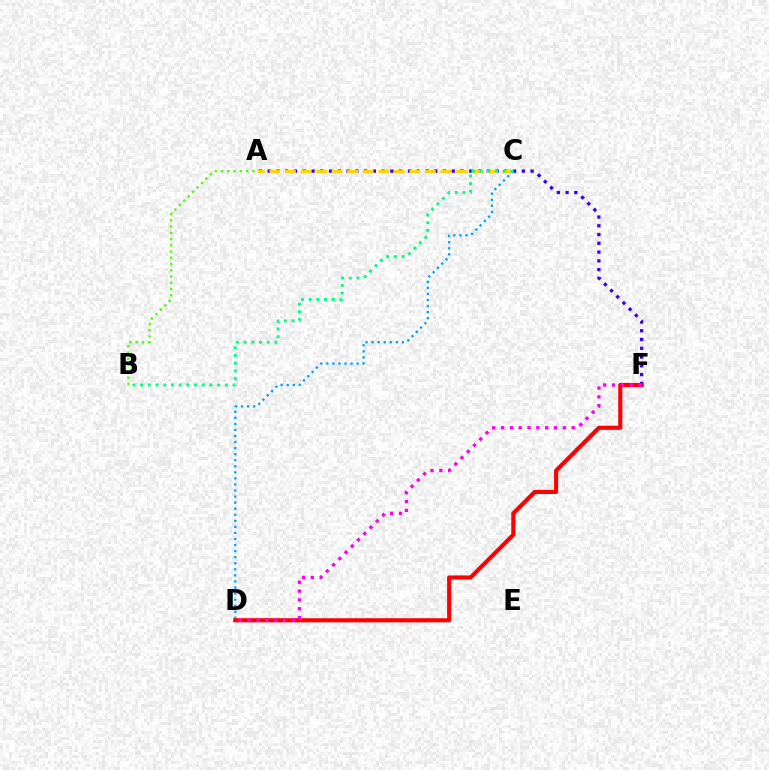{('A', 'F'): [{'color': '#3700ff', 'line_style': 'dotted', 'thickness': 2.38}], ('A', 'B'): [{'color': '#4fff00', 'line_style': 'dotted', 'thickness': 1.7}], ('A', 'C'): [{'color': '#ffd500', 'line_style': 'dashed', 'thickness': 2.11}], ('C', 'D'): [{'color': '#009eff', 'line_style': 'dotted', 'thickness': 1.65}], ('B', 'C'): [{'color': '#00ff86', 'line_style': 'dotted', 'thickness': 2.09}], ('D', 'F'): [{'color': '#ff0000', 'line_style': 'solid', 'thickness': 2.97}, {'color': '#ff00ed', 'line_style': 'dotted', 'thickness': 2.4}]}